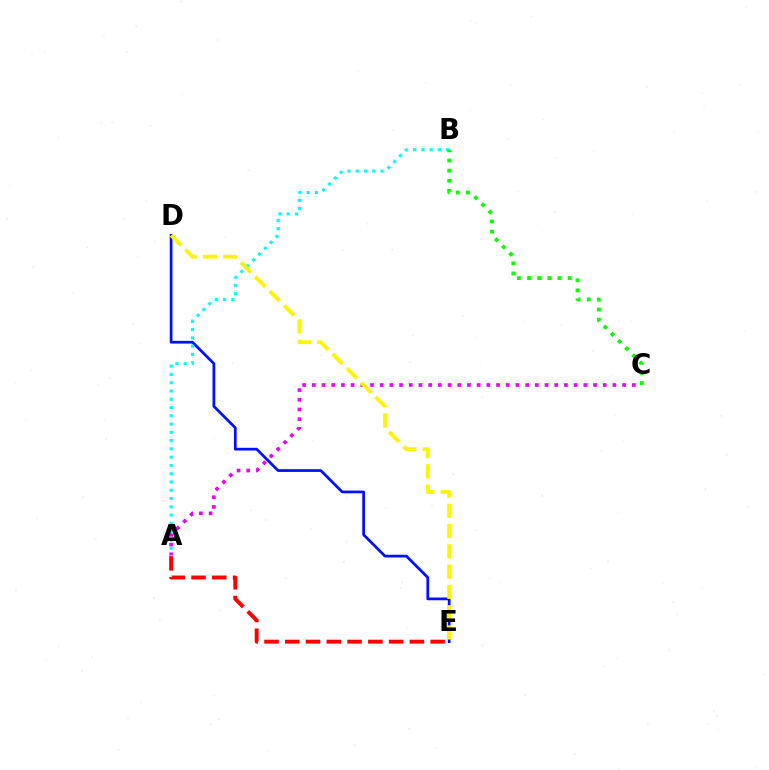{('A', 'E'): [{'color': '#ff0000', 'line_style': 'dashed', 'thickness': 2.82}], ('A', 'C'): [{'color': '#ee00ff', 'line_style': 'dotted', 'thickness': 2.63}], ('D', 'E'): [{'color': '#0010ff', 'line_style': 'solid', 'thickness': 1.97}, {'color': '#fcf500', 'line_style': 'dashed', 'thickness': 2.76}], ('A', 'B'): [{'color': '#00fff6', 'line_style': 'dotted', 'thickness': 2.25}], ('B', 'C'): [{'color': '#08ff00', 'line_style': 'dotted', 'thickness': 2.75}]}